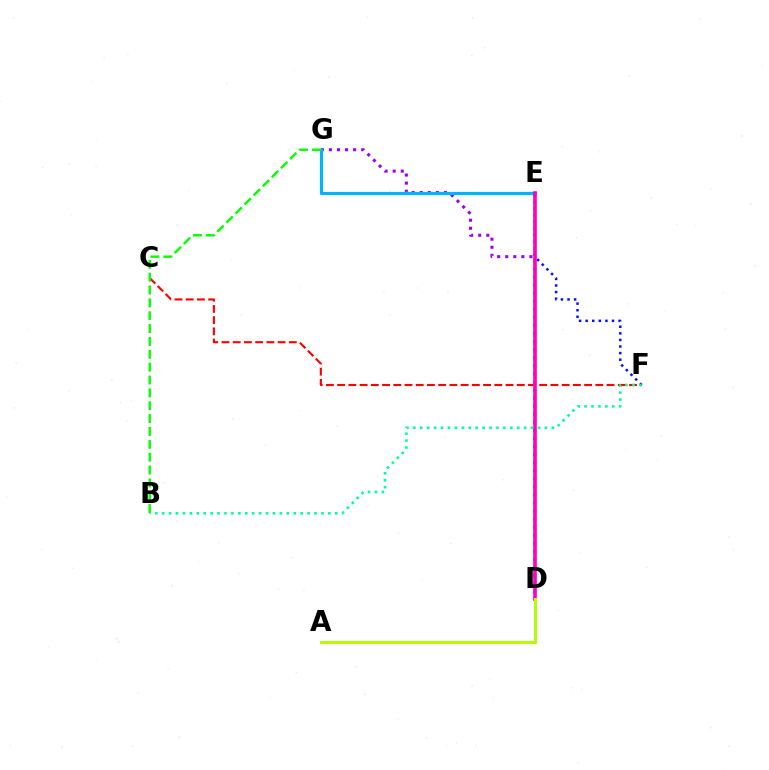{('A', 'D'): [{'color': '#ffa500', 'line_style': 'dashed', 'thickness': 1.94}, {'color': '#b3ff00', 'line_style': 'solid', 'thickness': 2.14}], ('D', 'G'): [{'color': '#9b00ff', 'line_style': 'dotted', 'thickness': 2.19}], ('C', 'F'): [{'color': '#ff0000', 'line_style': 'dashed', 'thickness': 1.52}], ('E', 'G'): [{'color': '#00b5ff', 'line_style': 'solid', 'thickness': 2.29}], ('E', 'F'): [{'color': '#0010ff', 'line_style': 'dotted', 'thickness': 1.79}], ('D', 'E'): [{'color': '#ff00bd', 'line_style': 'solid', 'thickness': 2.6}], ('B', 'F'): [{'color': '#00ff9d', 'line_style': 'dotted', 'thickness': 1.88}], ('B', 'G'): [{'color': '#08ff00', 'line_style': 'dashed', 'thickness': 1.75}]}